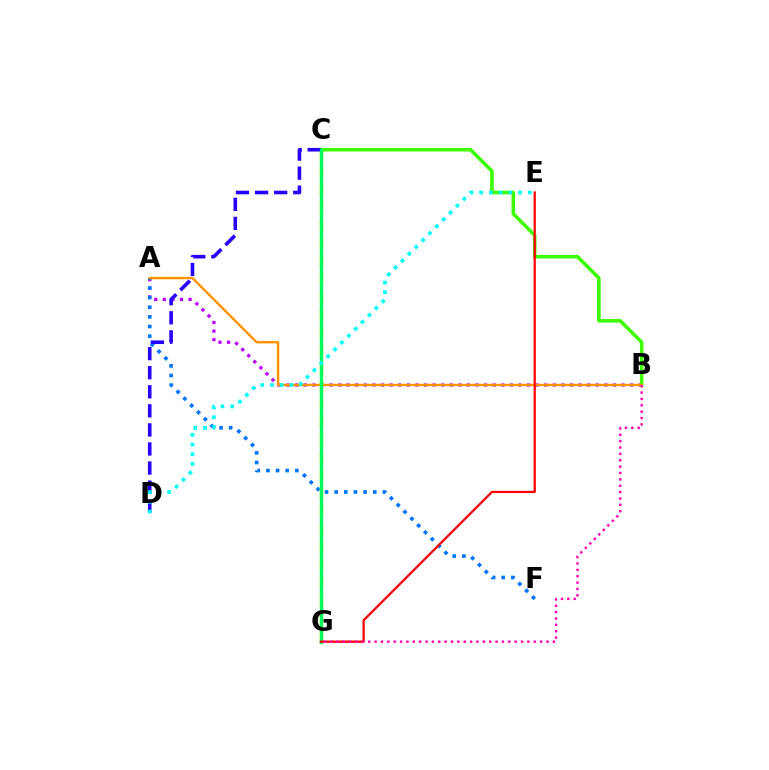{('A', 'B'): [{'color': '#b900ff', 'line_style': 'dotted', 'thickness': 2.33}, {'color': '#ff9400', 'line_style': 'solid', 'thickness': 1.76}], ('B', 'C'): [{'color': '#3dff00', 'line_style': 'solid', 'thickness': 2.56}], ('A', 'F'): [{'color': '#0074ff', 'line_style': 'dotted', 'thickness': 2.62}], ('C', 'G'): [{'color': '#d1ff00', 'line_style': 'dashed', 'thickness': 2.43}, {'color': '#00ff5c', 'line_style': 'solid', 'thickness': 2.45}], ('C', 'D'): [{'color': '#2500ff', 'line_style': 'dashed', 'thickness': 2.59}], ('D', 'E'): [{'color': '#00fff6', 'line_style': 'dotted', 'thickness': 2.64}], ('E', 'G'): [{'color': '#ff0000', 'line_style': 'solid', 'thickness': 1.62}], ('B', 'G'): [{'color': '#ff00ac', 'line_style': 'dotted', 'thickness': 1.73}]}